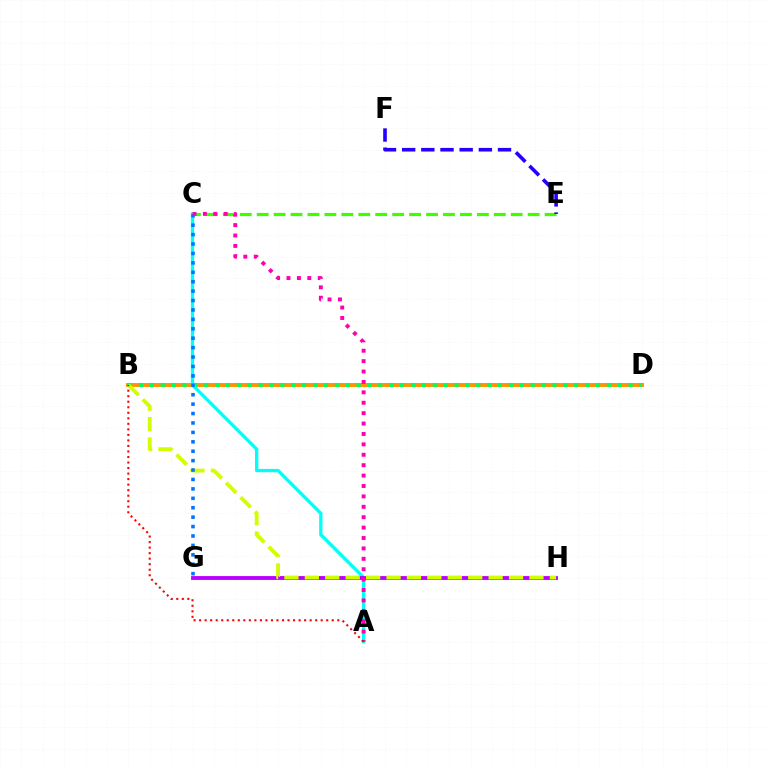{('C', 'E'): [{'color': '#3dff00', 'line_style': 'dashed', 'thickness': 2.3}], ('B', 'D'): [{'color': '#ff9400', 'line_style': 'solid', 'thickness': 2.83}, {'color': '#00ff5c', 'line_style': 'dotted', 'thickness': 2.96}], ('A', 'C'): [{'color': '#00fff6', 'line_style': 'solid', 'thickness': 2.39}, {'color': '#ff00ac', 'line_style': 'dotted', 'thickness': 2.83}], ('G', 'H'): [{'color': '#b900ff', 'line_style': 'solid', 'thickness': 2.76}], ('E', 'F'): [{'color': '#2500ff', 'line_style': 'dashed', 'thickness': 2.6}], ('B', 'H'): [{'color': '#d1ff00', 'line_style': 'dashed', 'thickness': 2.77}], ('C', 'G'): [{'color': '#0074ff', 'line_style': 'dotted', 'thickness': 2.56}], ('A', 'B'): [{'color': '#ff0000', 'line_style': 'dotted', 'thickness': 1.5}]}